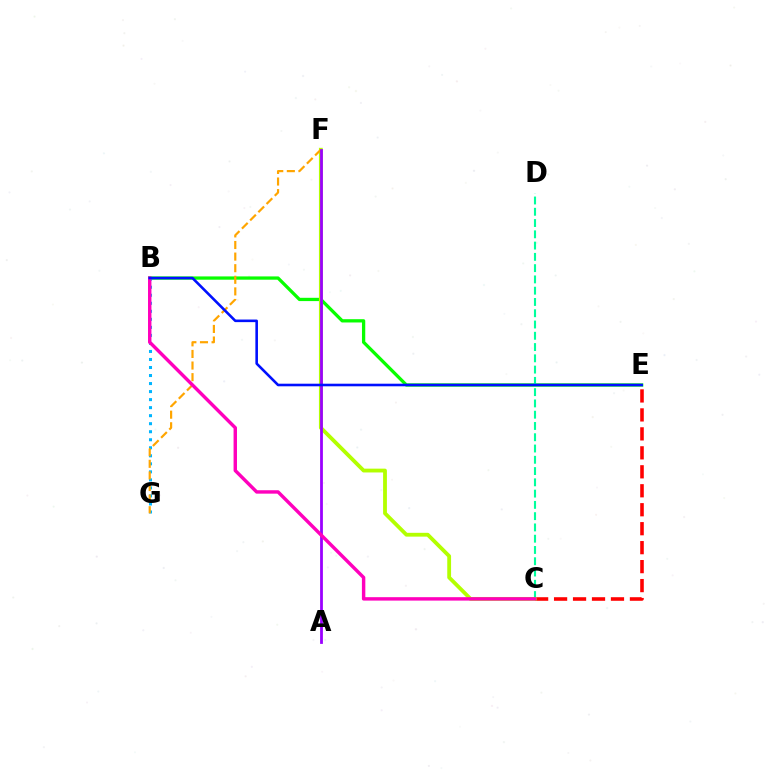{('B', 'E'): [{'color': '#08ff00', 'line_style': 'solid', 'thickness': 2.36}, {'color': '#0010ff', 'line_style': 'solid', 'thickness': 1.87}], ('C', 'E'): [{'color': '#ff0000', 'line_style': 'dashed', 'thickness': 2.58}], ('C', 'D'): [{'color': '#00ff9d', 'line_style': 'dashed', 'thickness': 1.53}], ('B', 'G'): [{'color': '#00b5ff', 'line_style': 'dotted', 'thickness': 2.18}], ('C', 'F'): [{'color': '#b3ff00', 'line_style': 'solid', 'thickness': 2.74}], ('F', 'G'): [{'color': '#ffa500', 'line_style': 'dashed', 'thickness': 1.58}], ('A', 'F'): [{'color': '#9b00ff', 'line_style': 'solid', 'thickness': 2.01}], ('B', 'C'): [{'color': '#ff00bd', 'line_style': 'solid', 'thickness': 2.47}]}